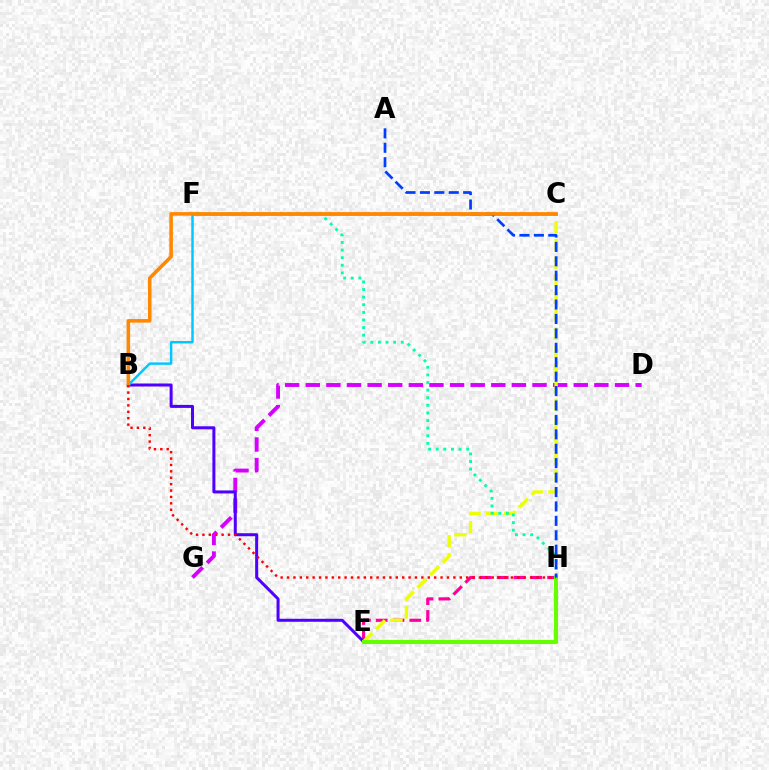{('E', 'H'): [{'color': '#ff00a0', 'line_style': 'dashed', 'thickness': 2.28}, {'color': '#66ff00', 'line_style': 'solid', 'thickness': 2.95}], ('D', 'G'): [{'color': '#d600ff', 'line_style': 'dashed', 'thickness': 2.8}], ('B', 'E'): [{'color': '#4f00ff', 'line_style': 'solid', 'thickness': 2.17}], ('C', 'E'): [{'color': '#eeff00', 'line_style': 'dashed', 'thickness': 2.41}], ('B', 'F'): [{'color': '#00c7ff', 'line_style': 'solid', 'thickness': 1.77}], ('C', 'F'): [{'color': '#00ff27', 'line_style': 'solid', 'thickness': 1.84}], ('F', 'H'): [{'color': '#00ffaf', 'line_style': 'dotted', 'thickness': 2.07}], ('A', 'H'): [{'color': '#003fff', 'line_style': 'dashed', 'thickness': 1.96}], ('B', 'C'): [{'color': '#ff8800', 'line_style': 'solid', 'thickness': 2.57}], ('B', 'H'): [{'color': '#ff0000', 'line_style': 'dotted', 'thickness': 1.74}]}